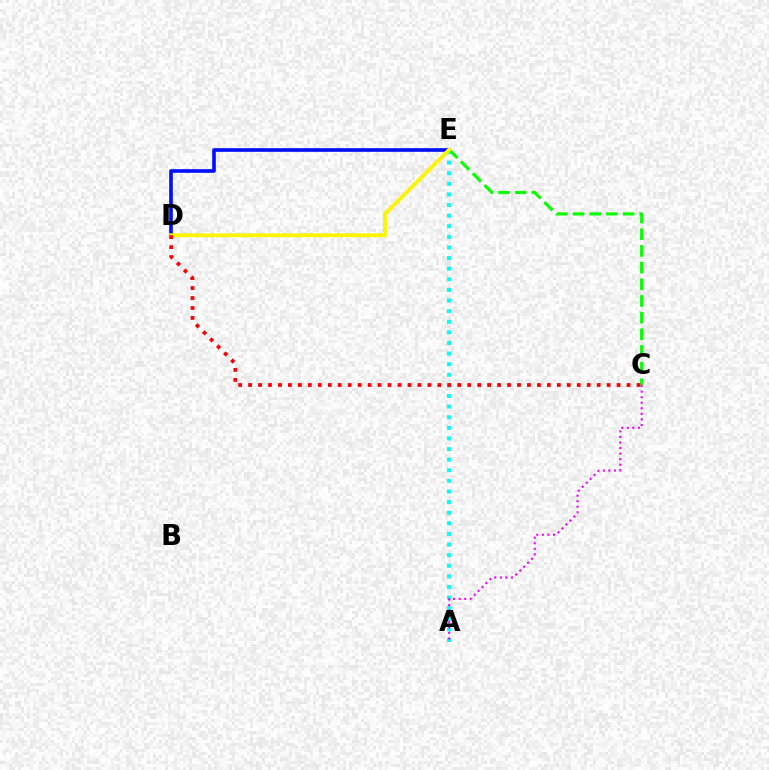{('A', 'E'): [{'color': '#00fff6', 'line_style': 'dotted', 'thickness': 2.88}], ('A', 'C'): [{'color': '#ee00ff', 'line_style': 'dotted', 'thickness': 1.51}], ('D', 'E'): [{'color': '#0010ff', 'line_style': 'solid', 'thickness': 2.62}, {'color': '#fcf500', 'line_style': 'solid', 'thickness': 2.78}], ('C', 'E'): [{'color': '#08ff00', 'line_style': 'dashed', 'thickness': 2.27}], ('C', 'D'): [{'color': '#ff0000', 'line_style': 'dotted', 'thickness': 2.71}]}